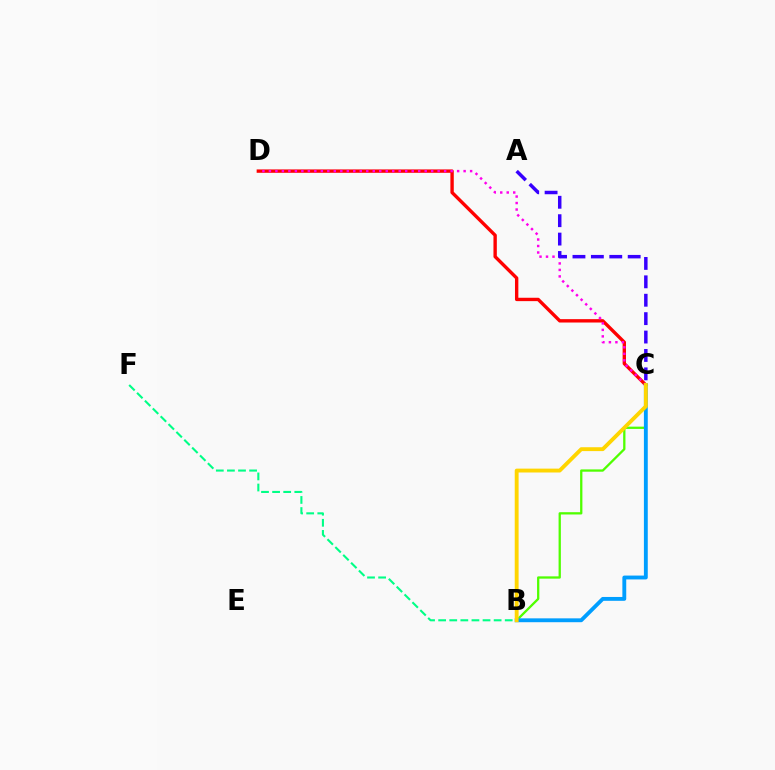{('C', 'D'): [{'color': '#ff0000', 'line_style': 'solid', 'thickness': 2.43}, {'color': '#ff00ed', 'line_style': 'dotted', 'thickness': 1.76}], ('B', 'C'): [{'color': '#4fff00', 'line_style': 'solid', 'thickness': 1.65}, {'color': '#009eff', 'line_style': 'solid', 'thickness': 2.78}, {'color': '#ffd500', 'line_style': 'solid', 'thickness': 2.79}], ('B', 'F'): [{'color': '#00ff86', 'line_style': 'dashed', 'thickness': 1.51}], ('A', 'C'): [{'color': '#3700ff', 'line_style': 'dashed', 'thickness': 2.5}]}